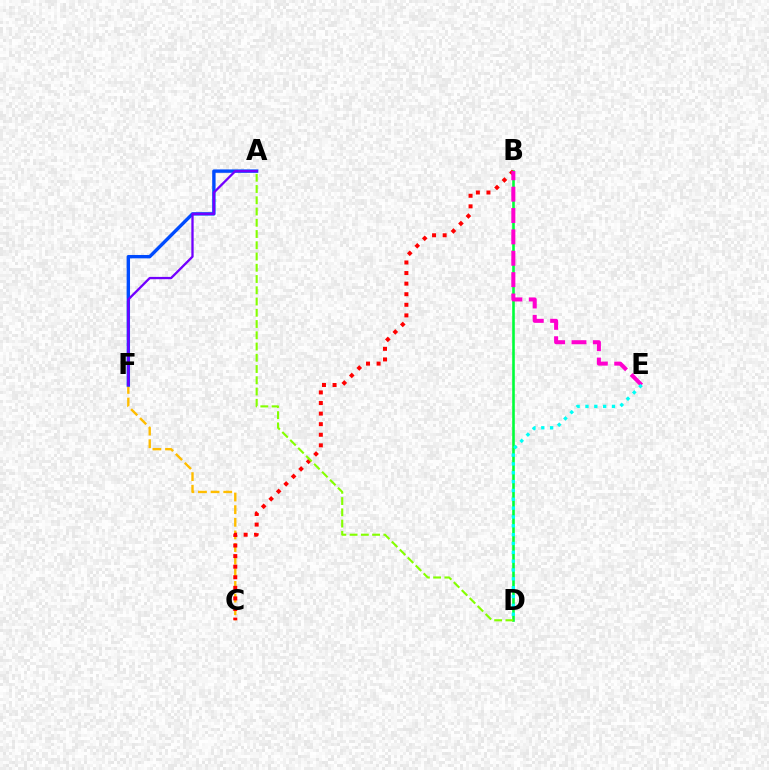{('C', 'F'): [{'color': '#ffbd00', 'line_style': 'dashed', 'thickness': 1.72}], ('A', 'F'): [{'color': '#004bff', 'line_style': 'solid', 'thickness': 2.44}, {'color': '#7200ff', 'line_style': 'solid', 'thickness': 1.66}], ('B', 'D'): [{'color': '#00ff39', 'line_style': 'solid', 'thickness': 1.87}], ('B', 'C'): [{'color': '#ff0000', 'line_style': 'dotted', 'thickness': 2.87}], ('B', 'E'): [{'color': '#ff00cf', 'line_style': 'dashed', 'thickness': 2.9}], ('A', 'D'): [{'color': '#84ff00', 'line_style': 'dashed', 'thickness': 1.53}], ('D', 'E'): [{'color': '#00fff6', 'line_style': 'dotted', 'thickness': 2.4}]}